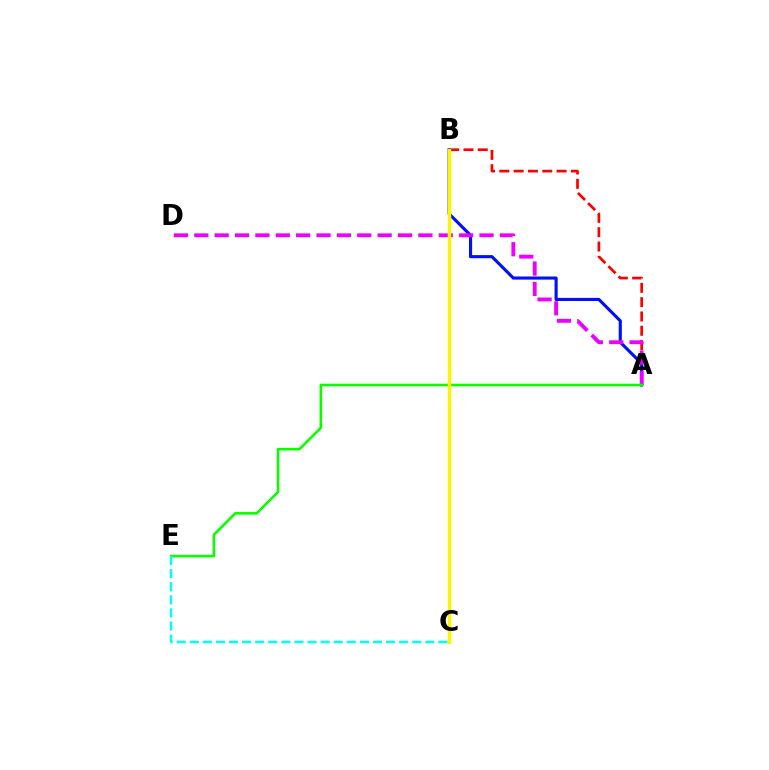{('A', 'B'): [{'color': '#ff0000', 'line_style': 'dashed', 'thickness': 1.94}, {'color': '#0010ff', 'line_style': 'solid', 'thickness': 2.24}], ('A', 'D'): [{'color': '#ee00ff', 'line_style': 'dashed', 'thickness': 2.77}], ('A', 'E'): [{'color': '#08ff00', 'line_style': 'solid', 'thickness': 1.86}], ('B', 'C'): [{'color': '#fcf500', 'line_style': 'solid', 'thickness': 2.47}], ('C', 'E'): [{'color': '#00fff6', 'line_style': 'dashed', 'thickness': 1.78}]}